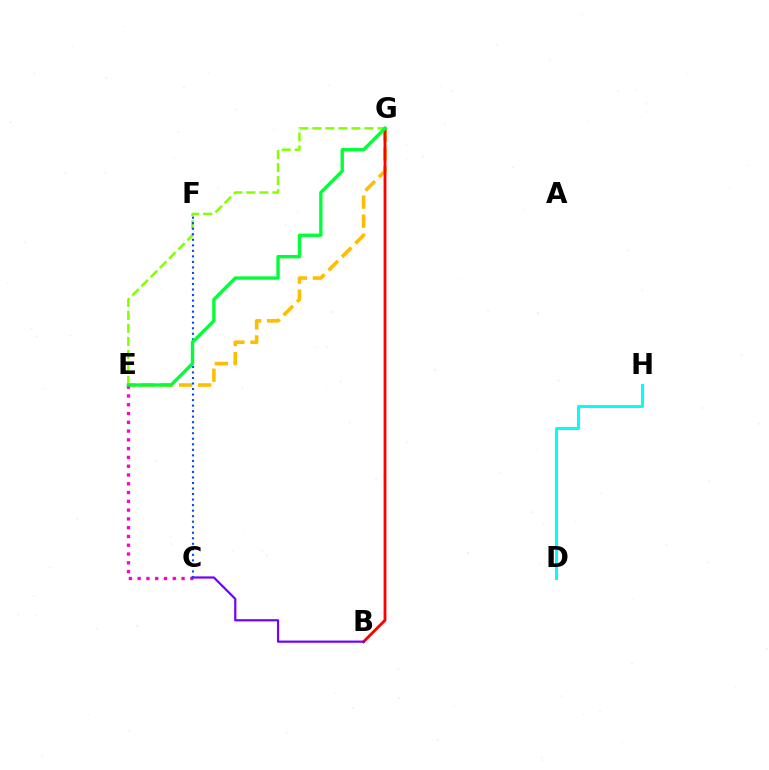{('E', 'G'): [{'color': '#ffbd00', 'line_style': 'dashed', 'thickness': 2.58}, {'color': '#84ff00', 'line_style': 'dashed', 'thickness': 1.77}, {'color': '#00ff39', 'line_style': 'solid', 'thickness': 2.42}], ('B', 'G'): [{'color': '#ff0000', 'line_style': 'solid', 'thickness': 2.05}], ('C', 'E'): [{'color': '#ff00cf', 'line_style': 'dotted', 'thickness': 2.39}], ('B', 'C'): [{'color': '#7200ff', 'line_style': 'solid', 'thickness': 1.59}], ('C', 'F'): [{'color': '#004bff', 'line_style': 'dotted', 'thickness': 1.5}], ('D', 'H'): [{'color': '#00fff6', 'line_style': 'solid', 'thickness': 2.18}]}